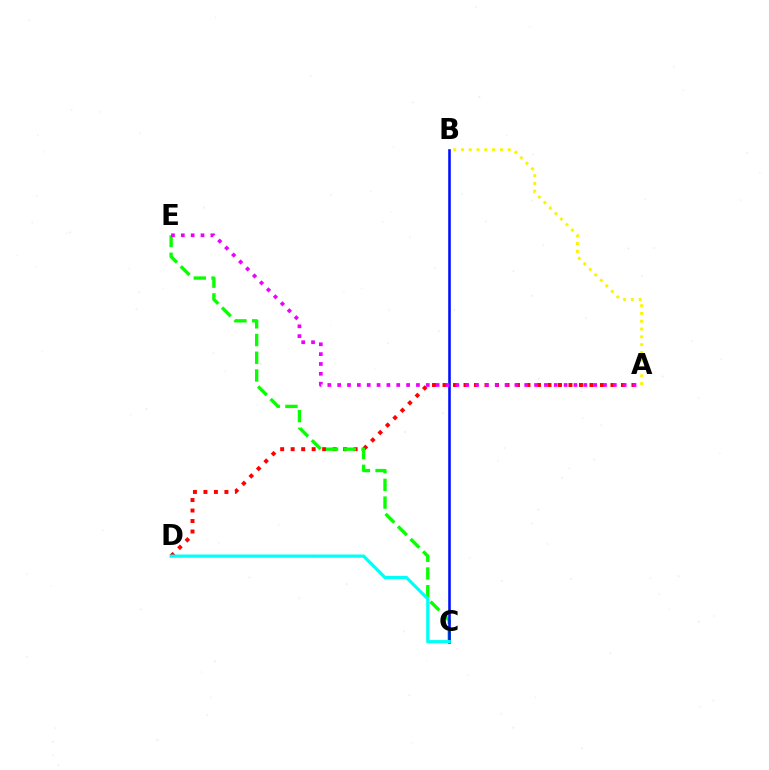{('A', 'D'): [{'color': '#ff0000', 'line_style': 'dotted', 'thickness': 2.85}], ('C', 'E'): [{'color': '#08ff00', 'line_style': 'dashed', 'thickness': 2.41}], ('A', 'B'): [{'color': '#fcf500', 'line_style': 'dotted', 'thickness': 2.12}], ('B', 'C'): [{'color': '#0010ff', 'line_style': 'solid', 'thickness': 1.87}], ('C', 'D'): [{'color': '#00fff6', 'line_style': 'solid', 'thickness': 2.31}], ('A', 'E'): [{'color': '#ee00ff', 'line_style': 'dotted', 'thickness': 2.67}]}